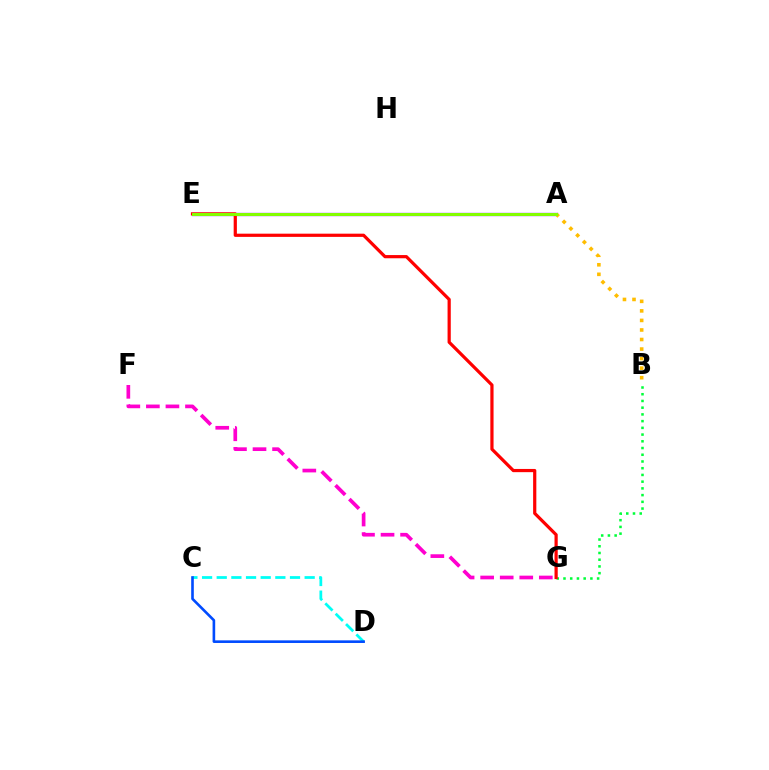{('A', 'E'): [{'color': '#7200ff', 'line_style': 'solid', 'thickness': 2.36}, {'color': '#84ff00', 'line_style': 'solid', 'thickness': 2.15}], ('A', 'B'): [{'color': '#ffbd00', 'line_style': 'dotted', 'thickness': 2.59}], ('C', 'D'): [{'color': '#00fff6', 'line_style': 'dashed', 'thickness': 1.99}, {'color': '#004bff', 'line_style': 'solid', 'thickness': 1.89}], ('B', 'G'): [{'color': '#00ff39', 'line_style': 'dotted', 'thickness': 1.83}], ('F', 'G'): [{'color': '#ff00cf', 'line_style': 'dashed', 'thickness': 2.66}], ('E', 'G'): [{'color': '#ff0000', 'line_style': 'solid', 'thickness': 2.31}]}